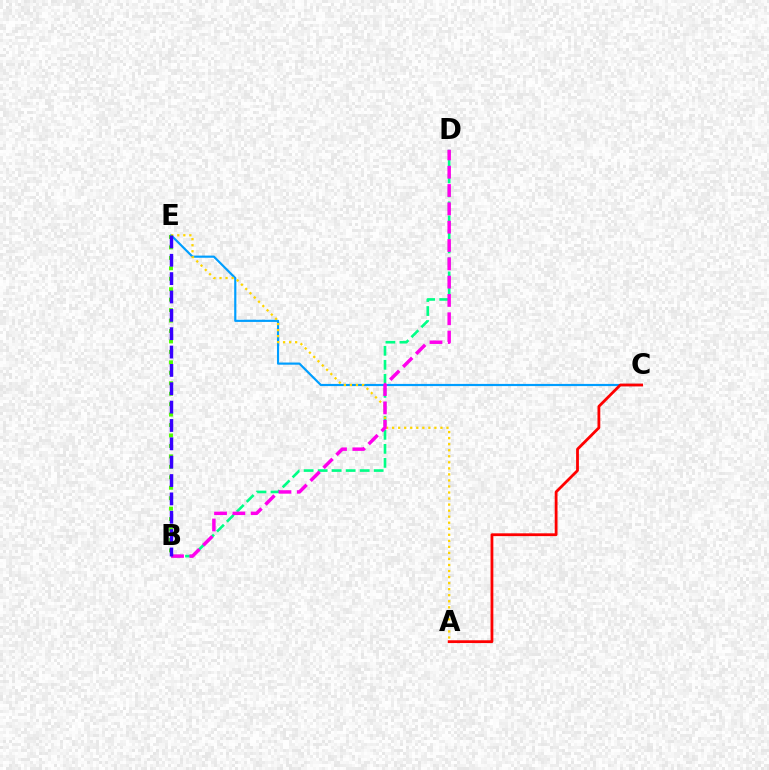{('B', 'D'): [{'color': '#00ff86', 'line_style': 'dashed', 'thickness': 1.9}, {'color': '#ff00ed', 'line_style': 'dashed', 'thickness': 2.49}], ('C', 'E'): [{'color': '#009eff', 'line_style': 'solid', 'thickness': 1.57}], ('A', 'E'): [{'color': '#ffd500', 'line_style': 'dotted', 'thickness': 1.64}], ('B', 'E'): [{'color': '#4fff00', 'line_style': 'dotted', 'thickness': 2.84}, {'color': '#3700ff', 'line_style': 'dashed', 'thickness': 2.49}], ('A', 'C'): [{'color': '#ff0000', 'line_style': 'solid', 'thickness': 2.01}]}